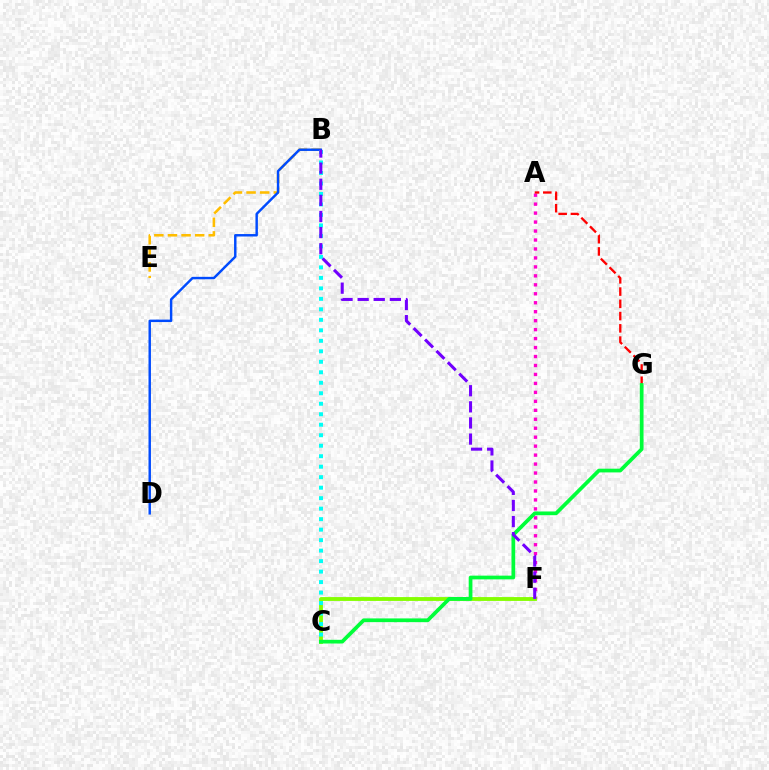{('B', 'E'): [{'color': '#ffbd00', 'line_style': 'dashed', 'thickness': 1.85}], ('A', 'F'): [{'color': '#ff00cf', 'line_style': 'dotted', 'thickness': 2.44}], ('B', 'D'): [{'color': '#004bff', 'line_style': 'solid', 'thickness': 1.76}], ('C', 'F'): [{'color': '#84ff00', 'line_style': 'solid', 'thickness': 2.77}], ('A', 'G'): [{'color': '#ff0000', 'line_style': 'dashed', 'thickness': 1.66}], ('B', 'C'): [{'color': '#00fff6', 'line_style': 'dotted', 'thickness': 2.85}], ('C', 'G'): [{'color': '#00ff39', 'line_style': 'solid', 'thickness': 2.68}], ('B', 'F'): [{'color': '#7200ff', 'line_style': 'dashed', 'thickness': 2.19}]}